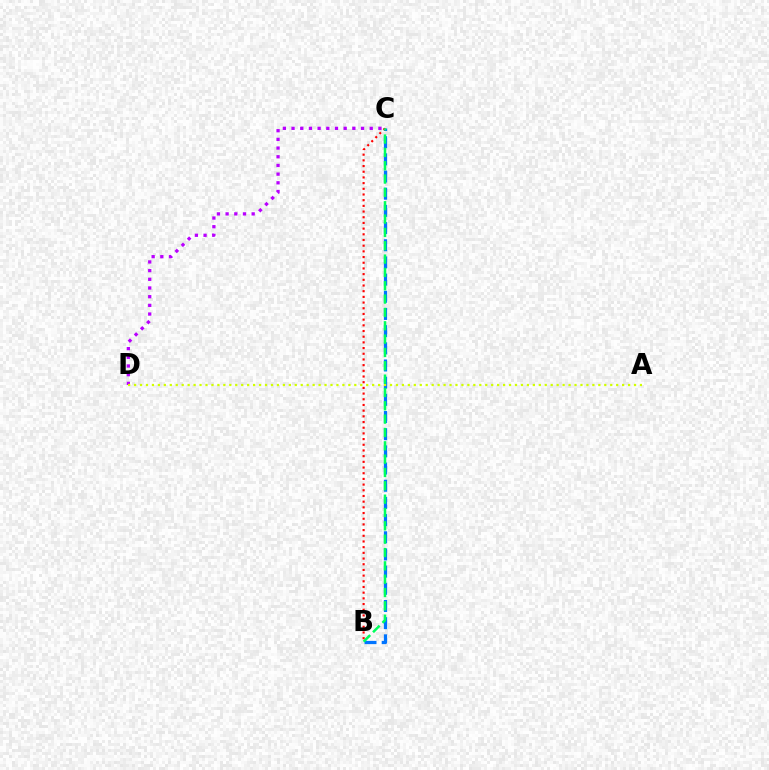{('C', 'D'): [{'color': '#b900ff', 'line_style': 'dotted', 'thickness': 2.36}], ('B', 'C'): [{'color': '#0074ff', 'line_style': 'dashed', 'thickness': 2.33}, {'color': '#ff0000', 'line_style': 'dotted', 'thickness': 1.55}, {'color': '#00ff5c', 'line_style': 'dashed', 'thickness': 1.81}], ('A', 'D'): [{'color': '#d1ff00', 'line_style': 'dotted', 'thickness': 1.62}]}